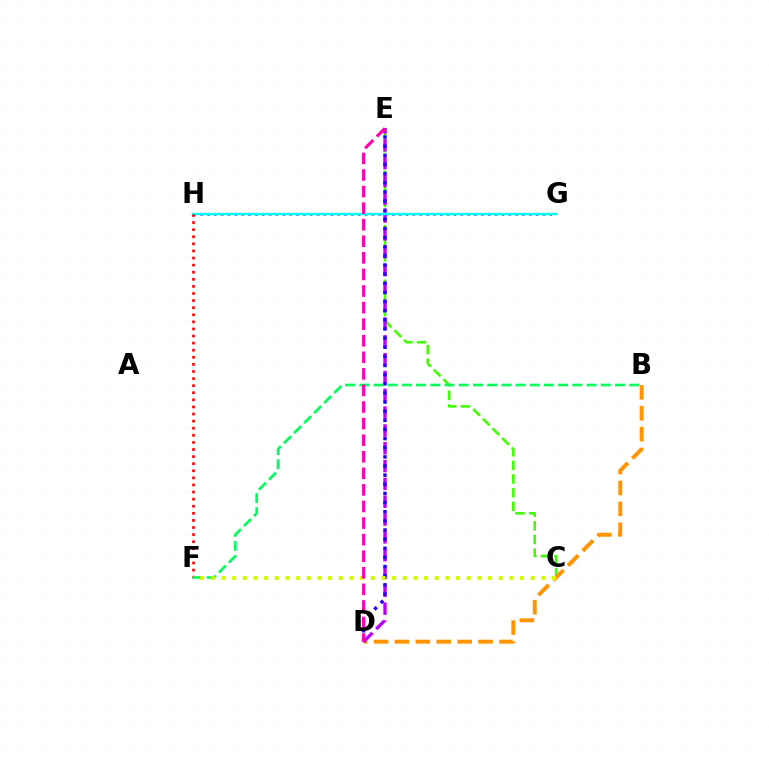{('C', 'E'): [{'color': '#3dff00', 'line_style': 'dashed', 'thickness': 1.85}], ('G', 'H'): [{'color': '#0074ff', 'line_style': 'dotted', 'thickness': 1.86}, {'color': '#00fff6', 'line_style': 'solid', 'thickness': 1.72}], ('B', 'D'): [{'color': '#ff9400', 'line_style': 'dashed', 'thickness': 2.84}], ('D', 'E'): [{'color': '#b900ff', 'line_style': 'dashed', 'thickness': 2.42}, {'color': '#2500ff', 'line_style': 'dotted', 'thickness': 2.48}, {'color': '#ff00ac', 'line_style': 'dashed', 'thickness': 2.25}], ('F', 'H'): [{'color': '#ff0000', 'line_style': 'dotted', 'thickness': 1.93}], ('B', 'F'): [{'color': '#00ff5c', 'line_style': 'dashed', 'thickness': 1.93}], ('C', 'F'): [{'color': '#d1ff00', 'line_style': 'dotted', 'thickness': 2.9}]}